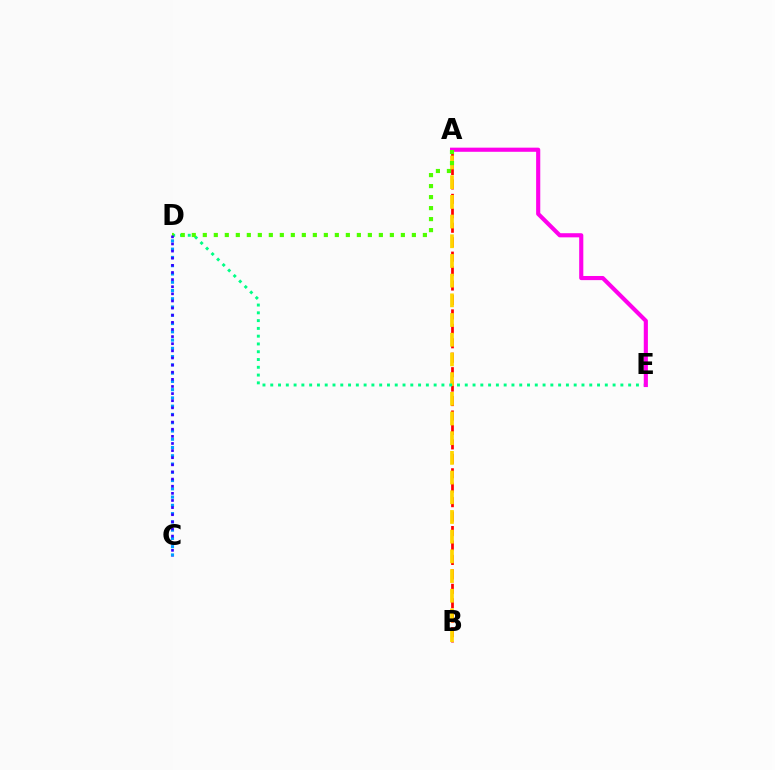{('A', 'B'): [{'color': '#ff0000', 'line_style': 'dashed', 'thickness': 1.96}, {'color': '#ffd500', 'line_style': 'dashed', 'thickness': 2.68}], ('D', 'E'): [{'color': '#00ff86', 'line_style': 'dotted', 'thickness': 2.11}], ('C', 'D'): [{'color': '#009eff', 'line_style': 'dotted', 'thickness': 2.25}, {'color': '#3700ff', 'line_style': 'dotted', 'thickness': 1.94}], ('A', 'E'): [{'color': '#ff00ed', 'line_style': 'solid', 'thickness': 2.98}], ('A', 'D'): [{'color': '#4fff00', 'line_style': 'dotted', 'thickness': 2.99}]}